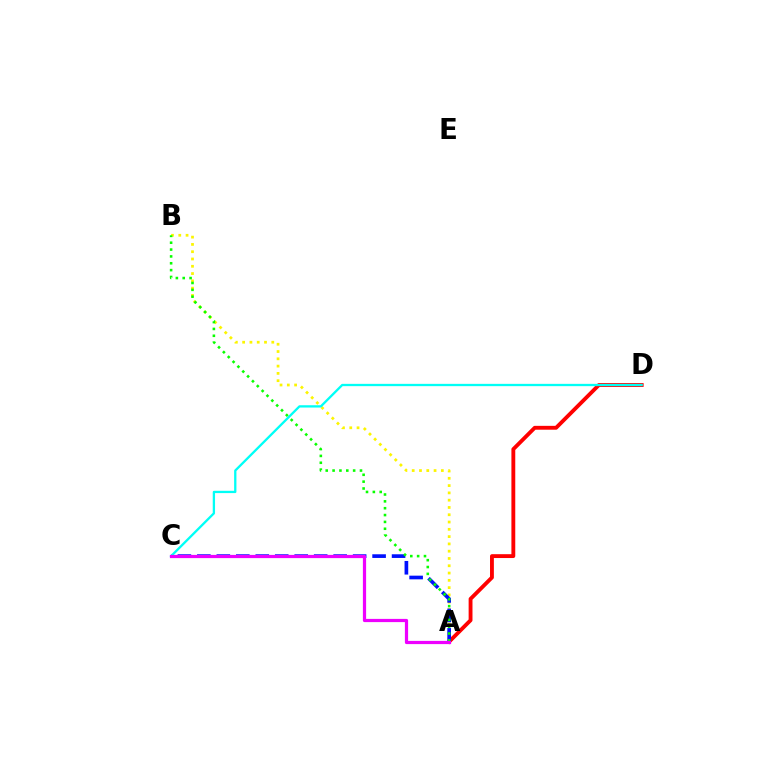{('A', 'B'): [{'color': '#fcf500', 'line_style': 'dotted', 'thickness': 1.98}, {'color': '#08ff00', 'line_style': 'dotted', 'thickness': 1.86}], ('A', 'D'): [{'color': '#ff0000', 'line_style': 'solid', 'thickness': 2.78}], ('A', 'C'): [{'color': '#0010ff', 'line_style': 'dashed', 'thickness': 2.65}, {'color': '#ee00ff', 'line_style': 'solid', 'thickness': 2.32}], ('C', 'D'): [{'color': '#00fff6', 'line_style': 'solid', 'thickness': 1.65}]}